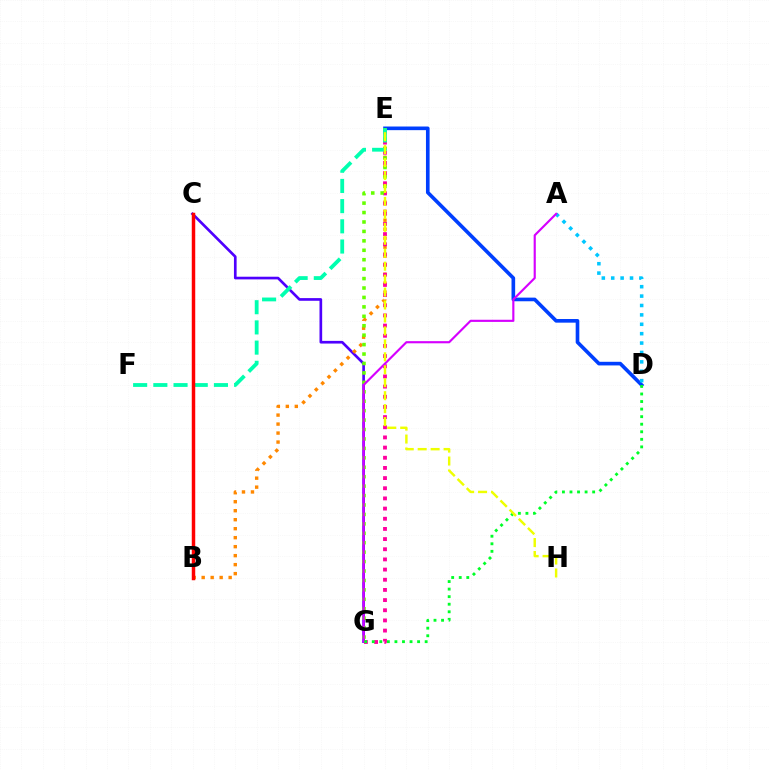{('D', 'E'): [{'color': '#003fff', 'line_style': 'solid', 'thickness': 2.62}], ('A', 'D'): [{'color': '#00c7ff', 'line_style': 'dotted', 'thickness': 2.55}], ('C', 'G'): [{'color': '#4f00ff', 'line_style': 'solid', 'thickness': 1.92}], ('B', 'E'): [{'color': '#ff8800', 'line_style': 'dotted', 'thickness': 2.44}], ('E', 'G'): [{'color': '#ff00a0', 'line_style': 'dotted', 'thickness': 2.76}, {'color': '#66ff00', 'line_style': 'dotted', 'thickness': 2.56}], ('E', 'F'): [{'color': '#00ffaf', 'line_style': 'dashed', 'thickness': 2.74}], ('A', 'G'): [{'color': '#d600ff', 'line_style': 'solid', 'thickness': 1.55}], ('D', 'G'): [{'color': '#00ff27', 'line_style': 'dotted', 'thickness': 2.05}], ('E', 'H'): [{'color': '#eeff00', 'line_style': 'dashed', 'thickness': 1.76}], ('B', 'C'): [{'color': '#ff0000', 'line_style': 'solid', 'thickness': 2.5}]}